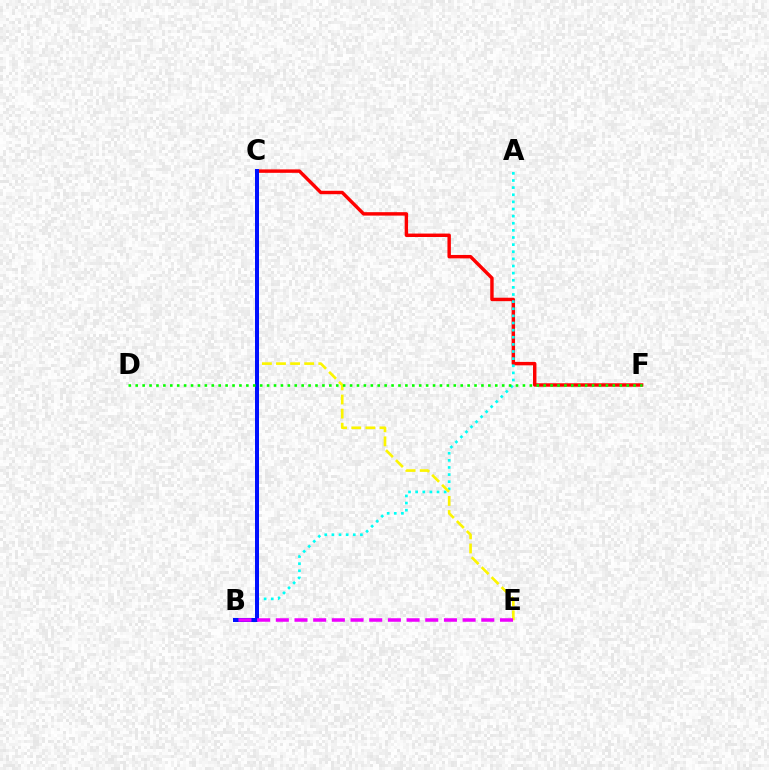{('C', 'F'): [{'color': '#ff0000', 'line_style': 'solid', 'thickness': 2.47}], ('A', 'B'): [{'color': '#00fff6', 'line_style': 'dotted', 'thickness': 1.94}], ('C', 'E'): [{'color': '#fcf500', 'line_style': 'dashed', 'thickness': 1.92}], ('B', 'C'): [{'color': '#0010ff', 'line_style': 'solid', 'thickness': 2.88}], ('D', 'F'): [{'color': '#08ff00', 'line_style': 'dotted', 'thickness': 1.88}], ('B', 'E'): [{'color': '#ee00ff', 'line_style': 'dashed', 'thickness': 2.54}]}